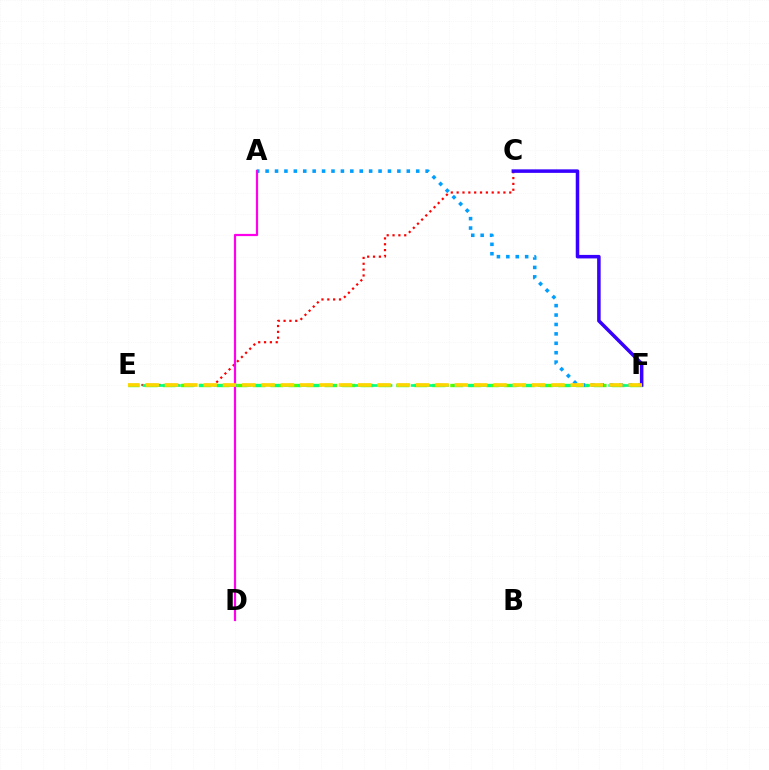{('C', 'E'): [{'color': '#ff0000', 'line_style': 'dotted', 'thickness': 1.59}], ('E', 'F'): [{'color': '#4fff00', 'line_style': 'dashed', 'thickness': 2.44}, {'color': '#00ff86', 'line_style': 'dashed', 'thickness': 1.92}, {'color': '#ffd500', 'line_style': 'dashed', 'thickness': 2.62}], ('A', 'F'): [{'color': '#009eff', 'line_style': 'dotted', 'thickness': 2.56}], ('C', 'F'): [{'color': '#3700ff', 'line_style': 'solid', 'thickness': 2.53}], ('A', 'D'): [{'color': '#ff00ed', 'line_style': 'solid', 'thickness': 1.6}]}